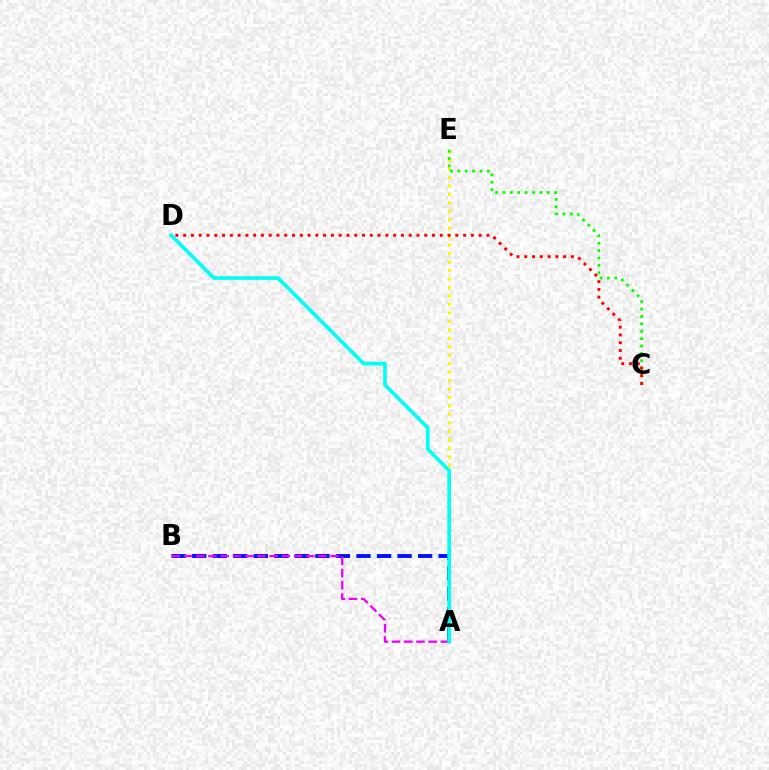{('A', 'E'): [{'color': '#fcf500', 'line_style': 'dotted', 'thickness': 2.3}], ('C', 'E'): [{'color': '#08ff00', 'line_style': 'dotted', 'thickness': 2.01}], ('C', 'D'): [{'color': '#ff0000', 'line_style': 'dotted', 'thickness': 2.11}], ('A', 'B'): [{'color': '#0010ff', 'line_style': 'dashed', 'thickness': 2.79}, {'color': '#ee00ff', 'line_style': 'dashed', 'thickness': 1.66}], ('A', 'D'): [{'color': '#00fff6', 'line_style': 'solid', 'thickness': 2.63}]}